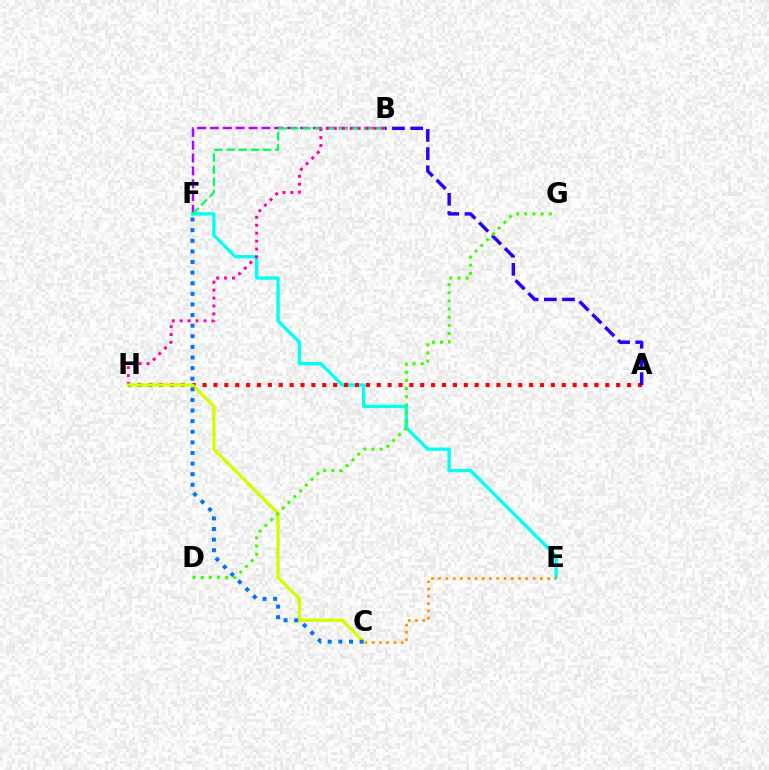{('B', 'F'): [{'color': '#b900ff', 'line_style': 'dashed', 'thickness': 1.75}, {'color': '#00ff5c', 'line_style': 'dashed', 'thickness': 1.66}], ('E', 'F'): [{'color': '#00fff6', 'line_style': 'solid', 'thickness': 2.41}], ('C', 'E'): [{'color': '#ff9400', 'line_style': 'dotted', 'thickness': 1.97}], ('A', 'H'): [{'color': '#ff0000', 'line_style': 'dotted', 'thickness': 2.96}], ('B', 'H'): [{'color': '#ff00ac', 'line_style': 'dotted', 'thickness': 2.15}], ('C', 'H'): [{'color': '#d1ff00', 'line_style': 'solid', 'thickness': 2.35}], ('C', 'F'): [{'color': '#0074ff', 'line_style': 'dotted', 'thickness': 2.88}], ('A', 'B'): [{'color': '#2500ff', 'line_style': 'dashed', 'thickness': 2.47}], ('D', 'G'): [{'color': '#3dff00', 'line_style': 'dotted', 'thickness': 2.21}]}